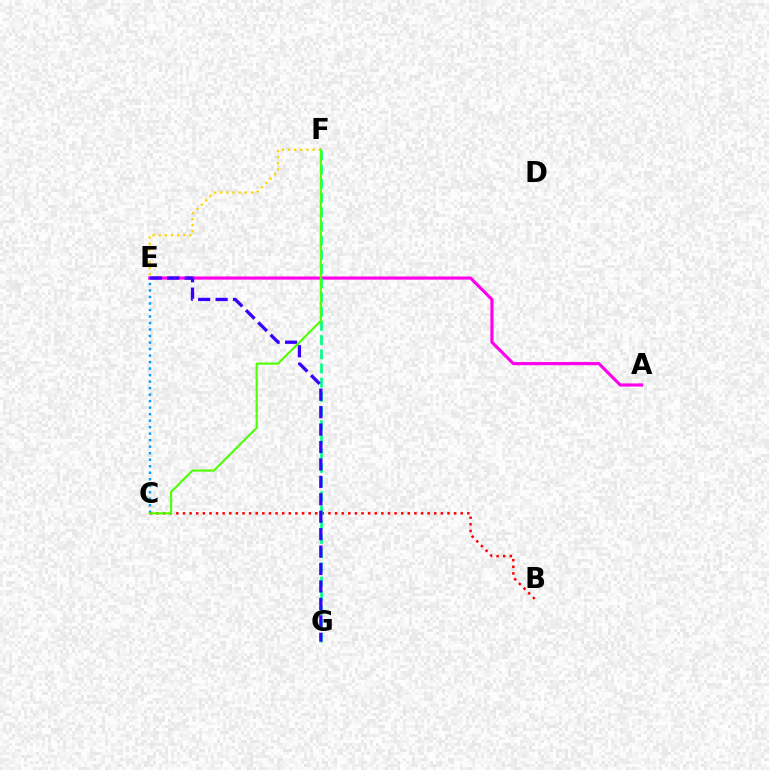{('A', 'E'): [{'color': '#ff00ed', 'line_style': 'solid', 'thickness': 2.27}], ('C', 'E'): [{'color': '#009eff', 'line_style': 'dotted', 'thickness': 1.77}], ('E', 'F'): [{'color': '#ffd500', 'line_style': 'dotted', 'thickness': 1.66}], ('B', 'C'): [{'color': '#ff0000', 'line_style': 'dotted', 'thickness': 1.8}], ('F', 'G'): [{'color': '#00ff86', 'line_style': 'dashed', 'thickness': 1.93}], ('E', 'G'): [{'color': '#3700ff', 'line_style': 'dashed', 'thickness': 2.37}], ('C', 'F'): [{'color': '#4fff00', 'line_style': 'solid', 'thickness': 1.52}]}